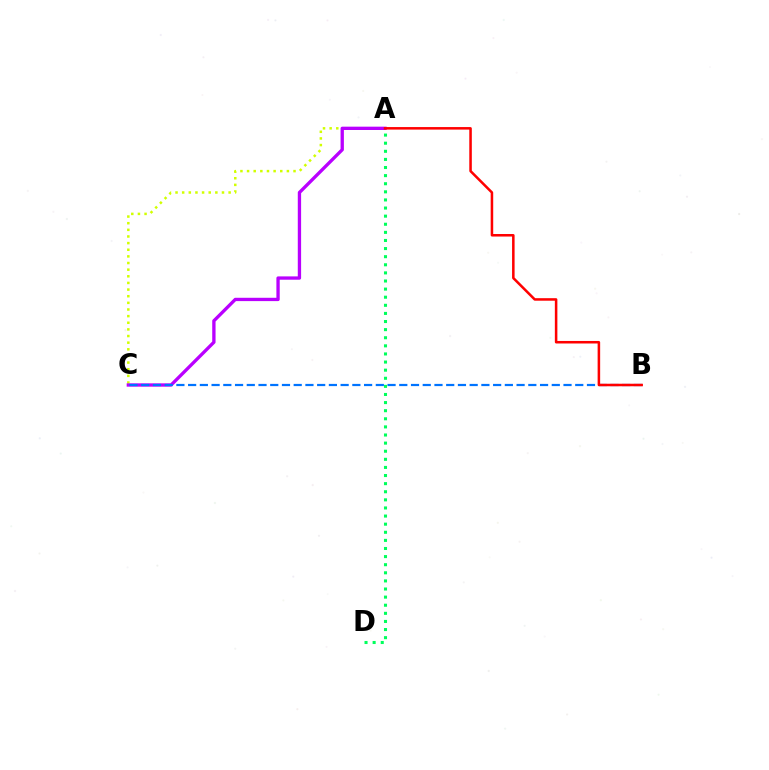{('A', 'C'): [{'color': '#d1ff00', 'line_style': 'dotted', 'thickness': 1.8}, {'color': '#b900ff', 'line_style': 'solid', 'thickness': 2.39}], ('A', 'D'): [{'color': '#00ff5c', 'line_style': 'dotted', 'thickness': 2.2}], ('B', 'C'): [{'color': '#0074ff', 'line_style': 'dashed', 'thickness': 1.59}], ('A', 'B'): [{'color': '#ff0000', 'line_style': 'solid', 'thickness': 1.82}]}